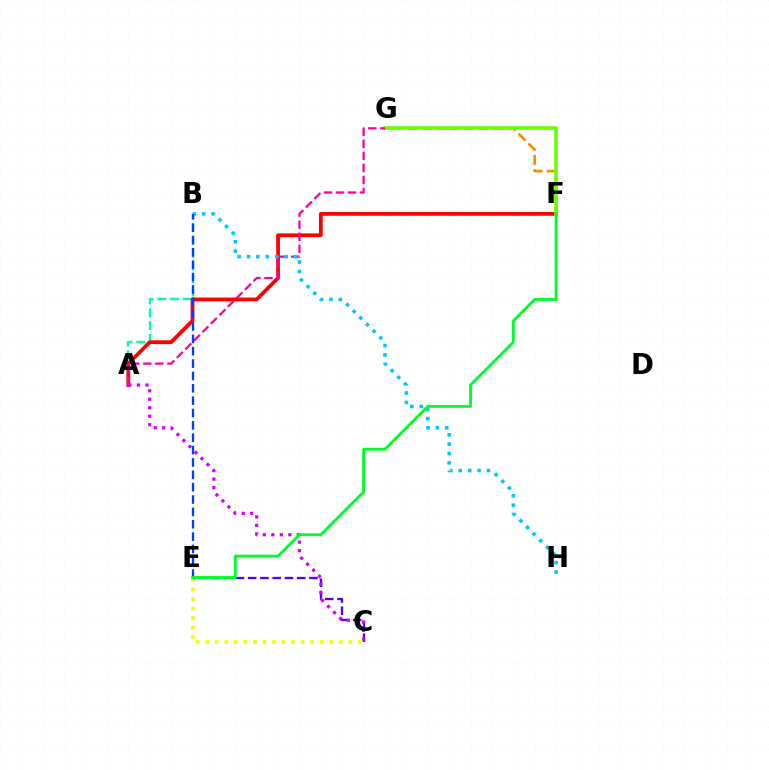{('A', 'B'): [{'color': '#00ffaf', 'line_style': 'dashed', 'thickness': 1.74}], ('F', 'G'): [{'color': '#ff8800', 'line_style': 'dashed', 'thickness': 1.91}, {'color': '#66ff00', 'line_style': 'solid', 'thickness': 2.56}], ('C', 'E'): [{'color': '#eeff00', 'line_style': 'dotted', 'thickness': 2.59}, {'color': '#4f00ff', 'line_style': 'dashed', 'thickness': 1.66}], ('A', 'F'): [{'color': '#ff0000', 'line_style': 'solid', 'thickness': 2.73}], ('A', 'G'): [{'color': '#ff00a0', 'line_style': 'dashed', 'thickness': 1.64}], ('A', 'C'): [{'color': '#d600ff', 'line_style': 'dotted', 'thickness': 2.31}], ('B', 'H'): [{'color': '#00c7ff', 'line_style': 'dotted', 'thickness': 2.55}], ('B', 'E'): [{'color': '#003fff', 'line_style': 'dashed', 'thickness': 1.68}], ('E', 'F'): [{'color': '#00ff27', 'line_style': 'solid', 'thickness': 2.05}]}